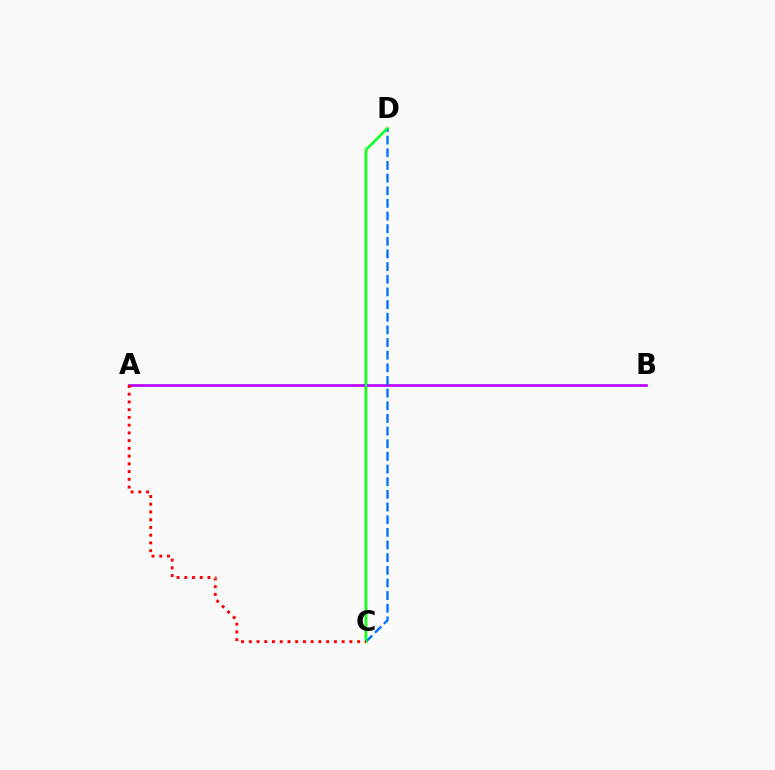{('C', 'D'): [{'color': '#d1ff00', 'line_style': 'solid', 'thickness': 2.33}, {'color': '#0074ff', 'line_style': 'dashed', 'thickness': 1.72}, {'color': '#00ff5c', 'line_style': 'solid', 'thickness': 1.67}], ('A', 'B'): [{'color': '#b900ff', 'line_style': 'solid', 'thickness': 1.95}], ('A', 'C'): [{'color': '#ff0000', 'line_style': 'dotted', 'thickness': 2.1}]}